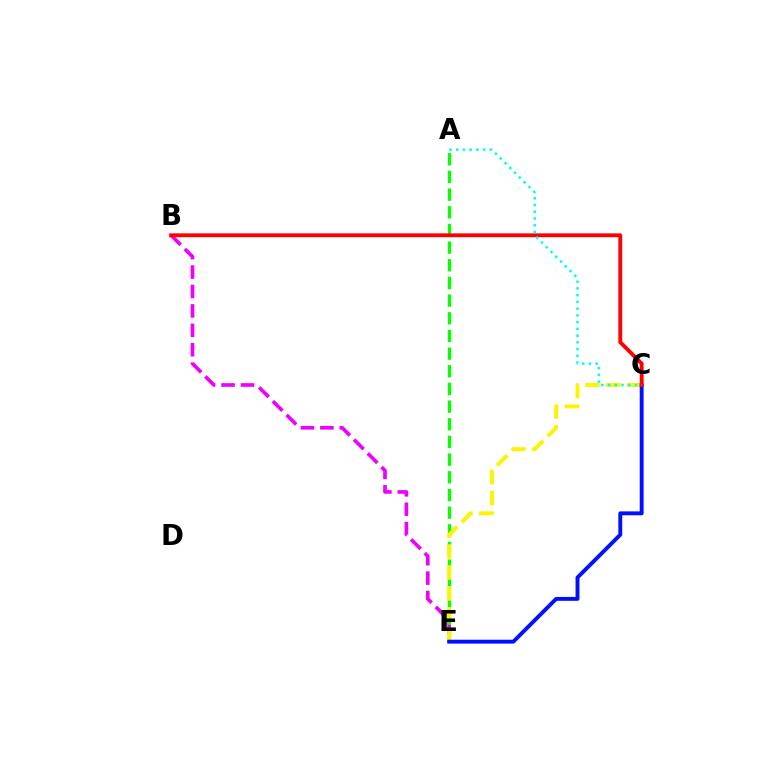{('B', 'E'): [{'color': '#ee00ff', 'line_style': 'dashed', 'thickness': 2.64}], ('A', 'E'): [{'color': '#08ff00', 'line_style': 'dashed', 'thickness': 2.4}], ('C', 'E'): [{'color': '#fcf500', 'line_style': 'dashed', 'thickness': 2.85}, {'color': '#0010ff', 'line_style': 'solid', 'thickness': 2.81}], ('B', 'C'): [{'color': '#ff0000', 'line_style': 'solid', 'thickness': 2.77}], ('A', 'C'): [{'color': '#00fff6', 'line_style': 'dotted', 'thickness': 1.83}]}